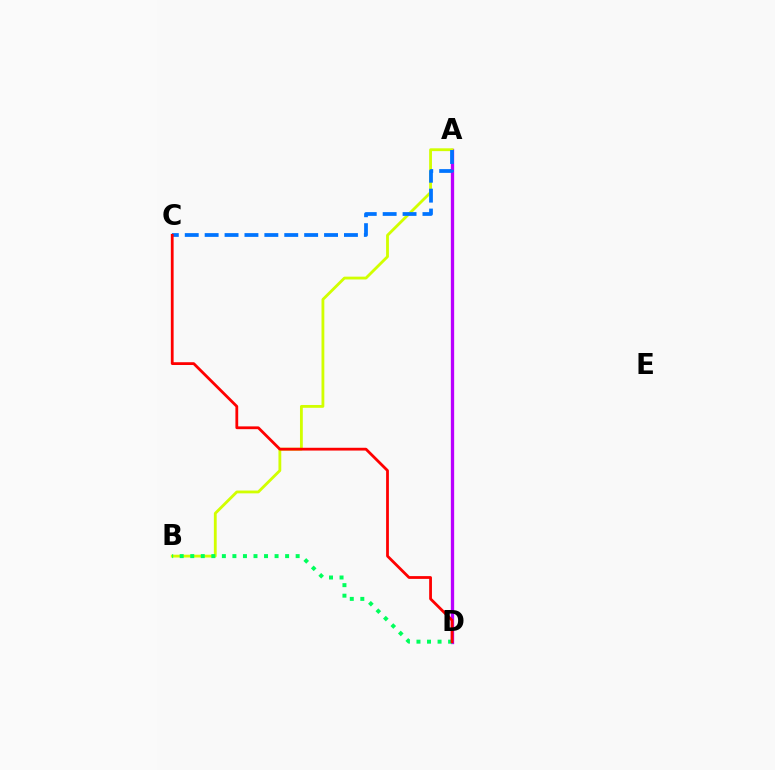{('A', 'D'): [{'color': '#b900ff', 'line_style': 'solid', 'thickness': 2.38}], ('A', 'B'): [{'color': '#d1ff00', 'line_style': 'solid', 'thickness': 2.03}], ('A', 'C'): [{'color': '#0074ff', 'line_style': 'dashed', 'thickness': 2.7}], ('B', 'D'): [{'color': '#00ff5c', 'line_style': 'dotted', 'thickness': 2.86}], ('C', 'D'): [{'color': '#ff0000', 'line_style': 'solid', 'thickness': 2.0}]}